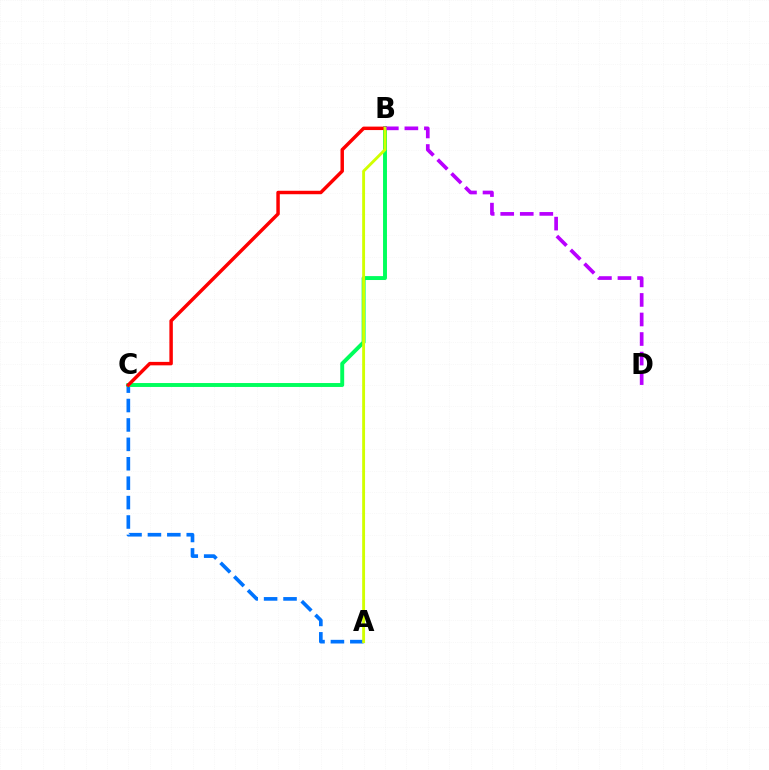{('A', 'C'): [{'color': '#0074ff', 'line_style': 'dashed', 'thickness': 2.64}], ('B', 'C'): [{'color': '#00ff5c', 'line_style': 'solid', 'thickness': 2.82}, {'color': '#ff0000', 'line_style': 'solid', 'thickness': 2.49}], ('B', 'D'): [{'color': '#b900ff', 'line_style': 'dashed', 'thickness': 2.65}], ('A', 'B'): [{'color': '#d1ff00', 'line_style': 'solid', 'thickness': 2.07}]}